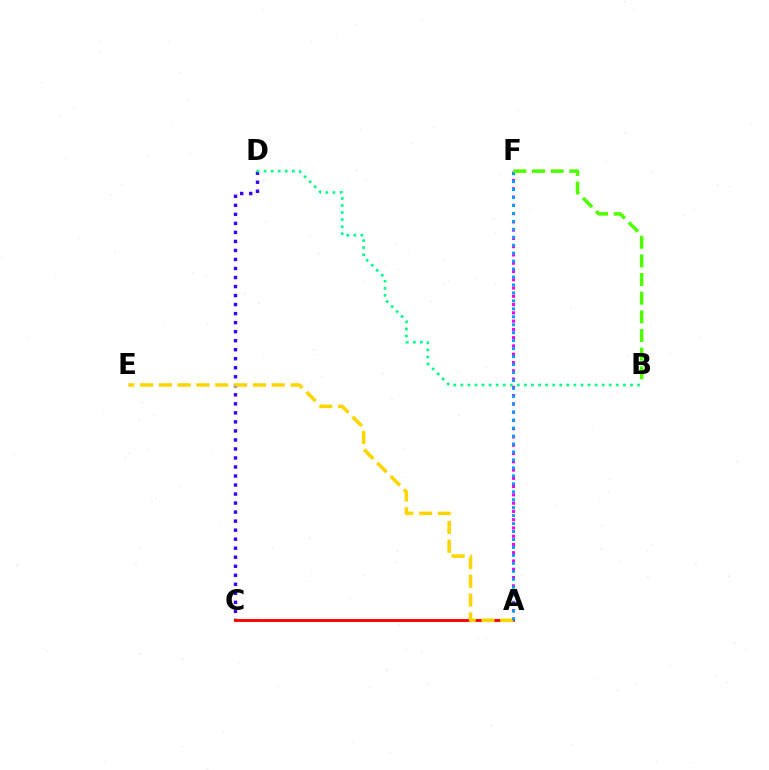{('A', 'F'): [{'color': '#ff00ed', 'line_style': 'dotted', 'thickness': 2.25}, {'color': '#009eff', 'line_style': 'dotted', 'thickness': 2.16}], ('C', 'D'): [{'color': '#3700ff', 'line_style': 'dotted', 'thickness': 2.45}], ('A', 'C'): [{'color': '#ff0000', 'line_style': 'solid', 'thickness': 2.08}], ('B', 'D'): [{'color': '#00ff86', 'line_style': 'dotted', 'thickness': 1.92}], ('A', 'E'): [{'color': '#ffd500', 'line_style': 'dashed', 'thickness': 2.55}], ('B', 'F'): [{'color': '#4fff00', 'line_style': 'dashed', 'thickness': 2.53}]}